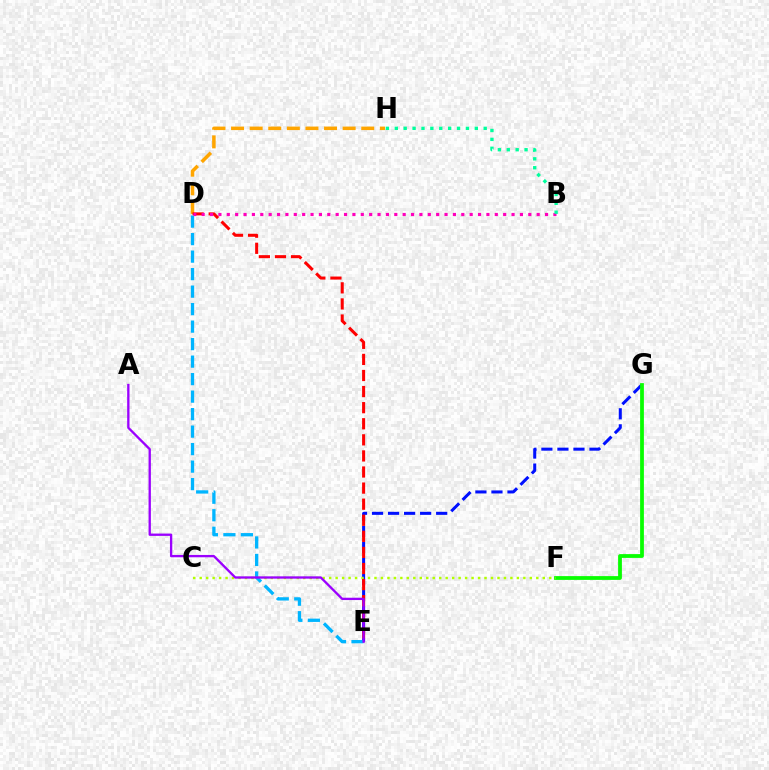{('E', 'G'): [{'color': '#0010ff', 'line_style': 'dashed', 'thickness': 2.18}], ('F', 'G'): [{'color': '#08ff00', 'line_style': 'solid', 'thickness': 2.72}], ('C', 'F'): [{'color': '#b3ff00', 'line_style': 'dotted', 'thickness': 1.76}], ('D', 'H'): [{'color': '#ffa500', 'line_style': 'dashed', 'thickness': 2.53}], ('D', 'E'): [{'color': '#ff0000', 'line_style': 'dashed', 'thickness': 2.19}, {'color': '#00b5ff', 'line_style': 'dashed', 'thickness': 2.38}], ('B', 'D'): [{'color': '#ff00bd', 'line_style': 'dotted', 'thickness': 2.28}], ('B', 'H'): [{'color': '#00ff9d', 'line_style': 'dotted', 'thickness': 2.42}], ('A', 'E'): [{'color': '#9b00ff', 'line_style': 'solid', 'thickness': 1.67}]}